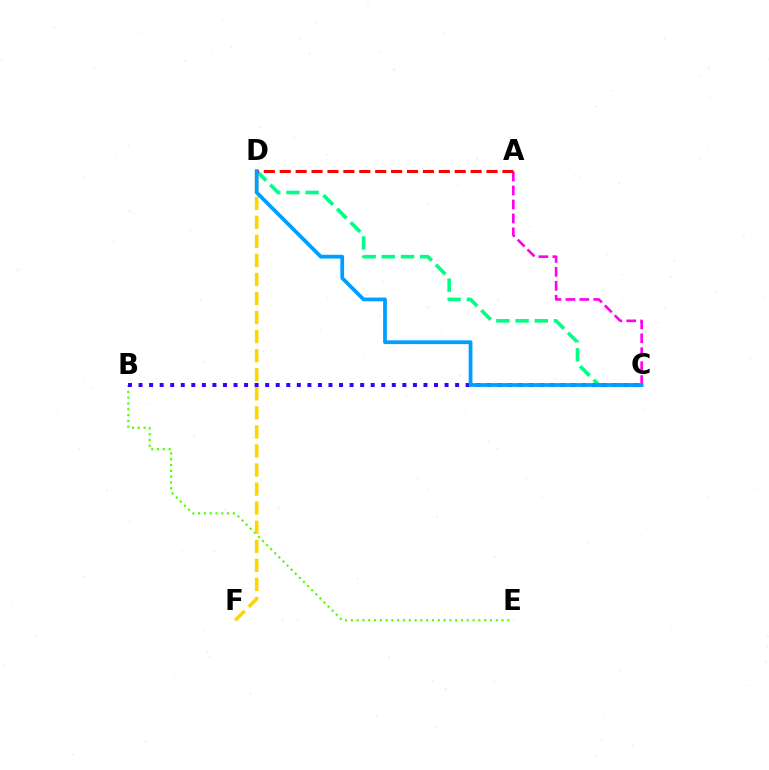{('B', 'E'): [{'color': '#4fff00', 'line_style': 'dotted', 'thickness': 1.57}], ('D', 'F'): [{'color': '#ffd500', 'line_style': 'dashed', 'thickness': 2.59}], ('A', 'C'): [{'color': '#ff00ed', 'line_style': 'dashed', 'thickness': 1.89}], ('C', 'D'): [{'color': '#00ff86', 'line_style': 'dashed', 'thickness': 2.61}, {'color': '#009eff', 'line_style': 'solid', 'thickness': 2.71}], ('B', 'C'): [{'color': '#3700ff', 'line_style': 'dotted', 'thickness': 2.87}], ('A', 'D'): [{'color': '#ff0000', 'line_style': 'dashed', 'thickness': 2.16}]}